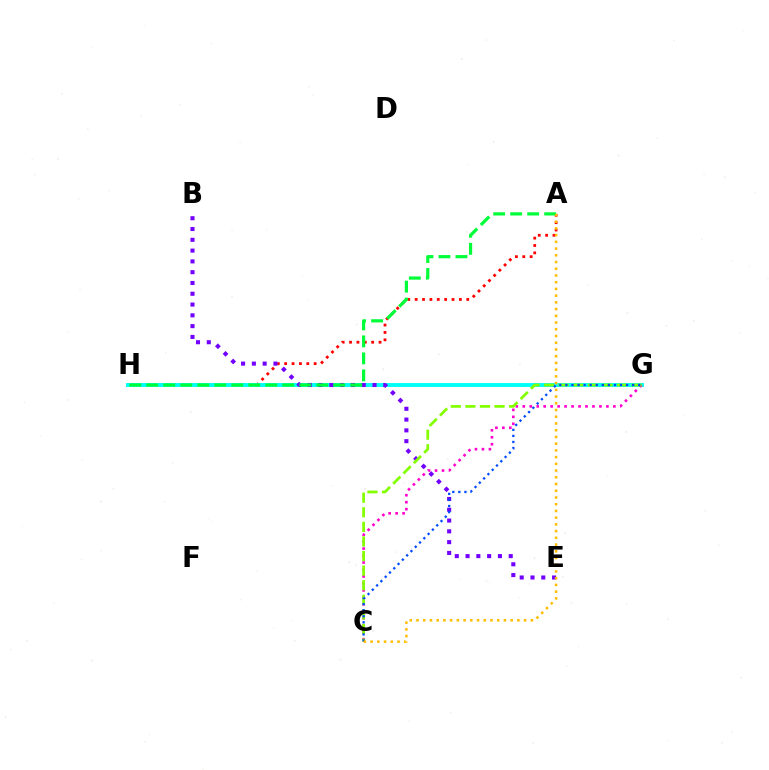{('A', 'H'): [{'color': '#ff0000', 'line_style': 'dotted', 'thickness': 2.0}, {'color': '#00ff39', 'line_style': 'dashed', 'thickness': 2.31}], ('G', 'H'): [{'color': '#00fff6', 'line_style': 'solid', 'thickness': 2.81}], ('B', 'E'): [{'color': '#7200ff', 'line_style': 'dotted', 'thickness': 2.93}], ('C', 'G'): [{'color': '#ff00cf', 'line_style': 'dotted', 'thickness': 1.89}, {'color': '#84ff00', 'line_style': 'dashed', 'thickness': 1.98}, {'color': '#004bff', 'line_style': 'dotted', 'thickness': 1.65}], ('A', 'C'): [{'color': '#ffbd00', 'line_style': 'dotted', 'thickness': 1.83}]}